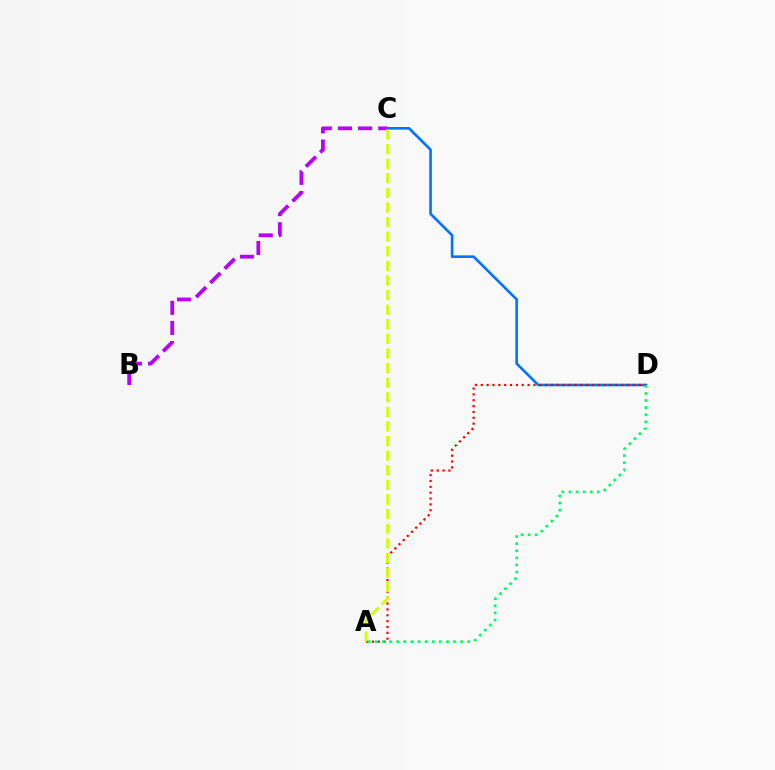{('C', 'D'): [{'color': '#0074ff', 'line_style': 'solid', 'thickness': 1.89}], ('A', 'D'): [{'color': '#ff0000', 'line_style': 'dotted', 'thickness': 1.59}, {'color': '#00ff5c', 'line_style': 'dotted', 'thickness': 1.93}], ('B', 'C'): [{'color': '#b900ff', 'line_style': 'dashed', 'thickness': 2.73}], ('A', 'C'): [{'color': '#d1ff00', 'line_style': 'dashed', 'thickness': 1.98}]}